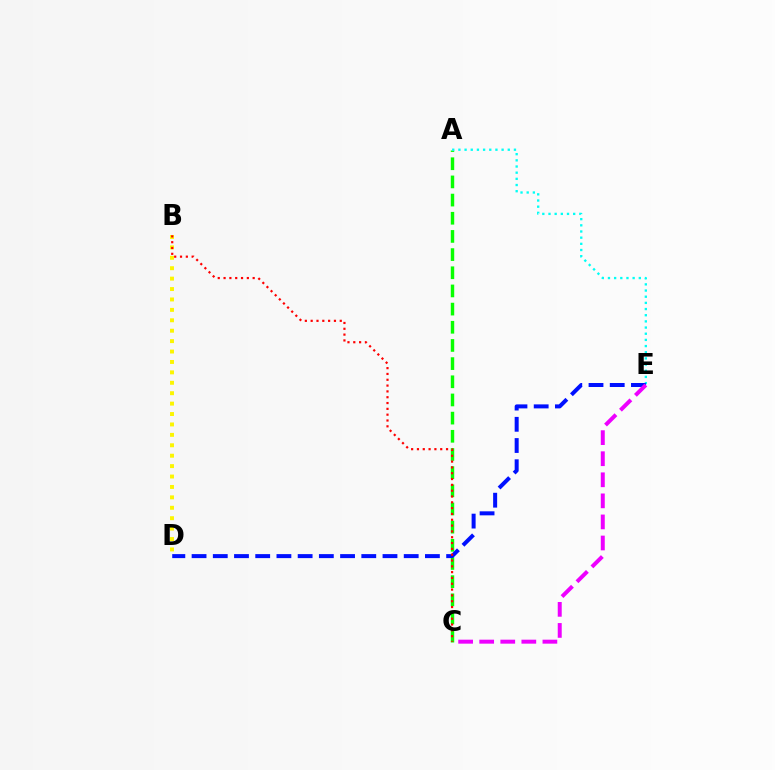{('A', 'C'): [{'color': '#08ff00', 'line_style': 'dashed', 'thickness': 2.47}], ('A', 'E'): [{'color': '#00fff6', 'line_style': 'dotted', 'thickness': 1.68}], ('B', 'D'): [{'color': '#fcf500', 'line_style': 'dotted', 'thickness': 2.83}], ('D', 'E'): [{'color': '#0010ff', 'line_style': 'dashed', 'thickness': 2.88}], ('B', 'C'): [{'color': '#ff0000', 'line_style': 'dotted', 'thickness': 1.58}], ('C', 'E'): [{'color': '#ee00ff', 'line_style': 'dashed', 'thickness': 2.86}]}